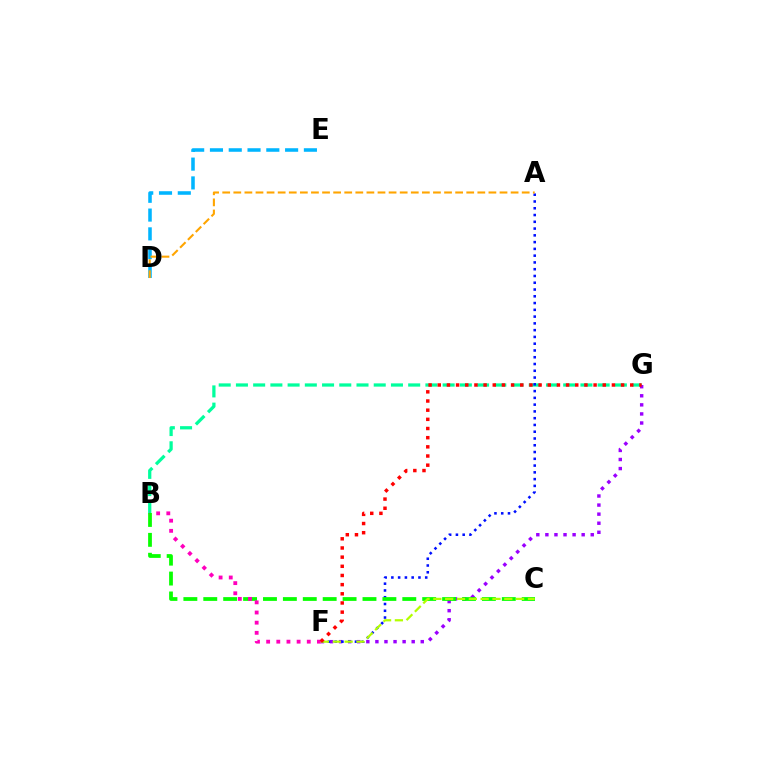{('D', 'E'): [{'color': '#00b5ff', 'line_style': 'dashed', 'thickness': 2.55}], ('B', 'G'): [{'color': '#00ff9d', 'line_style': 'dashed', 'thickness': 2.34}], ('F', 'G'): [{'color': '#9b00ff', 'line_style': 'dotted', 'thickness': 2.46}, {'color': '#ff0000', 'line_style': 'dotted', 'thickness': 2.49}], ('A', 'F'): [{'color': '#0010ff', 'line_style': 'dotted', 'thickness': 1.84}], ('B', 'C'): [{'color': '#08ff00', 'line_style': 'dashed', 'thickness': 2.7}], ('A', 'D'): [{'color': '#ffa500', 'line_style': 'dashed', 'thickness': 1.51}], ('B', 'F'): [{'color': '#ff00bd', 'line_style': 'dotted', 'thickness': 2.76}], ('C', 'F'): [{'color': '#b3ff00', 'line_style': 'dashed', 'thickness': 1.61}]}